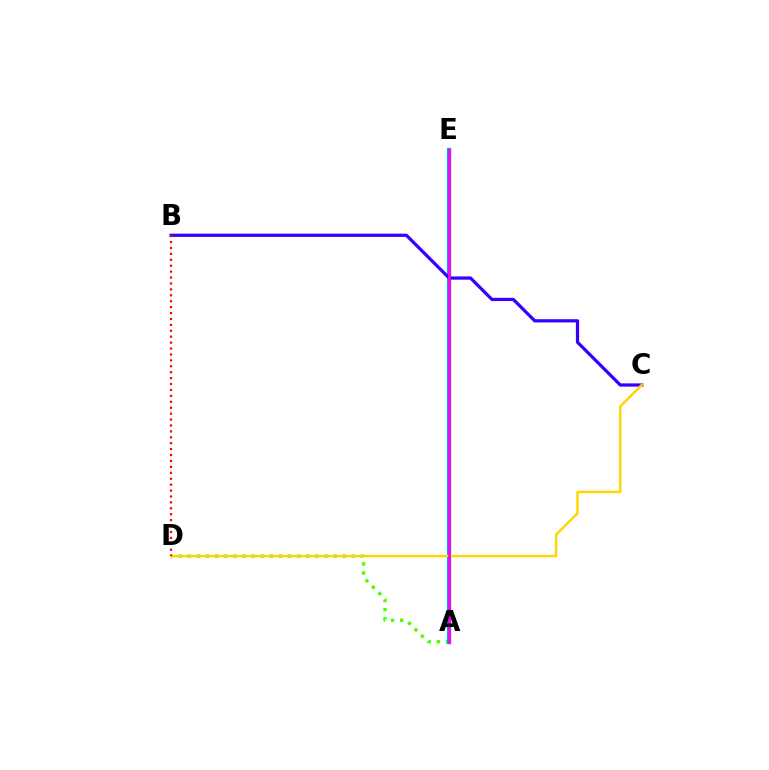{('A', 'E'): [{'color': '#00ff86', 'line_style': 'solid', 'thickness': 2.46}, {'color': '#009eff', 'line_style': 'solid', 'thickness': 2.96}, {'color': '#ff00ed', 'line_style': 'solid', 'thickness': 1.98}], ('A', 'D'): [{'color': '#4fff00', 'line_style': 'dotted', 'thickness': 2.47}], ('B', 'C'): [{'color': '#3700ff', 'line_style': 'solid', 'thickness': 2.33}], ('C', 'D'): [{'color': '#ffd500', 'line_style': 'solid', 'thickness': 1.74}], ('B', 'D'): [{'color': '#ff0000', 'line_style': 'dotted', 'thickness': 1.61}]}